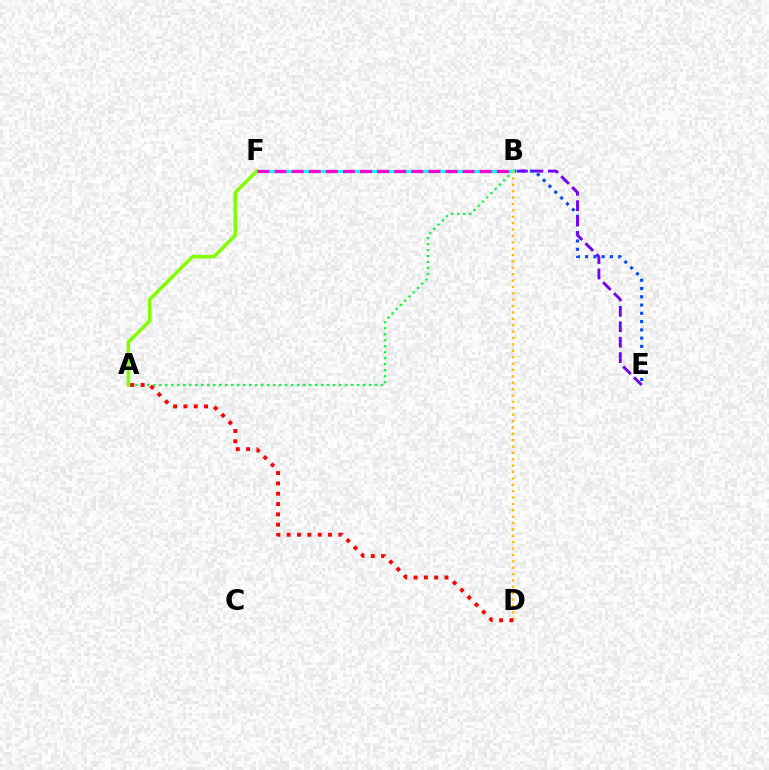{('B', 'E'): [{'color': '#004bff', 'line_style': 'dotted', 'thickness': 2.25}, {'color': '#7200ff', 'line_style': 'dashed', 'thickness': 2.1}], ('B', 'F'): [{'color': '#00fff6', 'line_style': 'solid', 'thickness': 2.25}, {'color': '#ff00cf', 'line_style': 'dashed', 'thickness': 2.32}], ('A', 'B'): [{'color': '#00ff39', 'line_style': 'dotted', 'thickness': 1.63}], ('A', 'F'): [{'color': '#84ff00', 'line_style': 'solid', 'thickness': 2.55}], ('B', 'D'): [{'color': '#ffbd00', 'line_style': 'dotted', 'thickness': 1.73}], ('A', 'D'): [{'color': '#ff0000', 'line_style': 'dotted', 'thickness': 2.81}]}